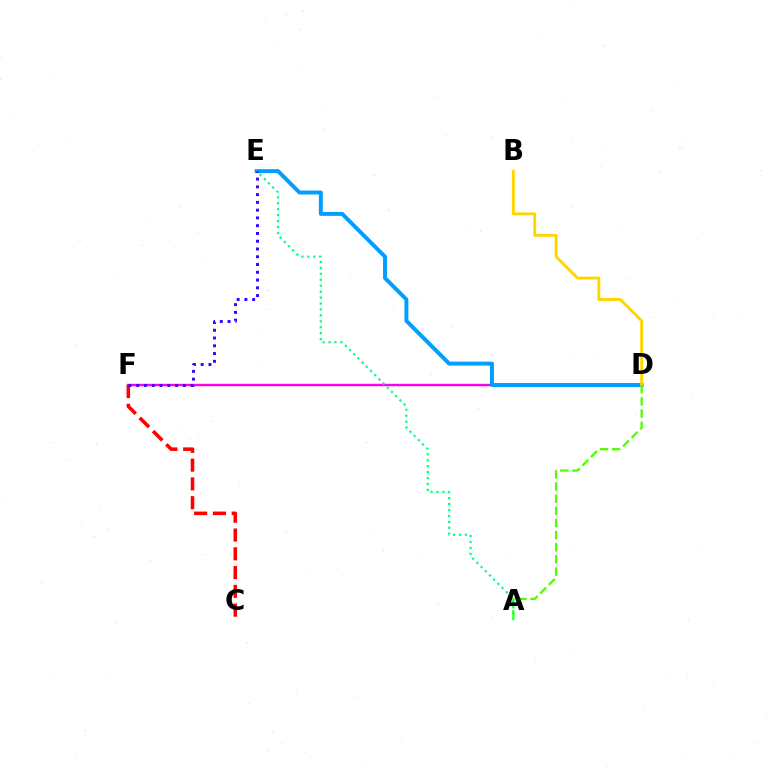{('D', 'F'): [{'color': '#ff00ed', 'line_style': 'solid', 'thickness': 1.74}], ('D', 'E'): [{'color': '#009eff', 'line_style': 'solid', 'thickness': 2.84}], ('B', 'D'): [{'color': '#ffd500', 'line_style': 'solid', 'thickness': 2.07}], ('A', 'D'): [{'color': '#4fff00', 'line_style': 'dashed', 'thickness': 1.65}], ('A', 'E'): [{'color': '#00ff86', 'line_style': 'dotted', 'thickness': 1.61}], ('C', 'F'): [{'color': '#ff0000', 'line_style': 'dashed', 'thickness': 2.55}], ('E', 'F'): [{'color': '#3700ff', 'line_style': 'dotted', 'thickness': 2.11}]}